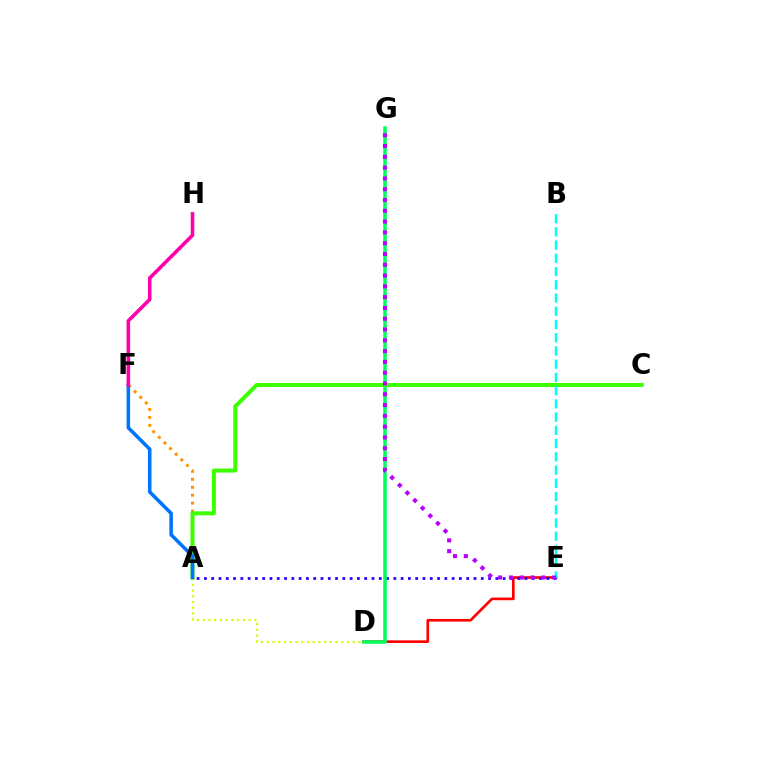{('A', 'F'): [{'color': '#ff9400', 'line_style': 'dotted', 'thickness': 2.16}, {'color': '#0074ff', 'line_style': 'solid', 'thickness': 2.55}], ('D', 'E'): [{'color': '#ff0000', 'line_style': 'solid', 'thickness': 1.92}], ('A', 'E'): [{'color': '#2500ff', 'line_style': 'dotted', 'thickness': 1.98}], ('D', 'G'): [{'color': '#00ff5c', 'line_style': 'solid', 'thickness': 2.54}], ('A', 'C'): [{'color': '#3dff00', 'line_style': 'solid', 'thickness': 2.88}], ('A', 'D'): [{'color': '#d1ff00', 'line_style': 'dotted', 'thickness': 1.56}], ('B', 'E'): [{'color': '#00fff6', 'line_style': 'dashed', 'thickness': 1.8}], ('E', 'G'): [{'color': '#b900ff', 'line_style': 'dotted', 'thickness': 2.93}], ('F', 'H'): [{'color': '#ff00ac', 'line_style': 'solid', 'thickness': 2.57}]}